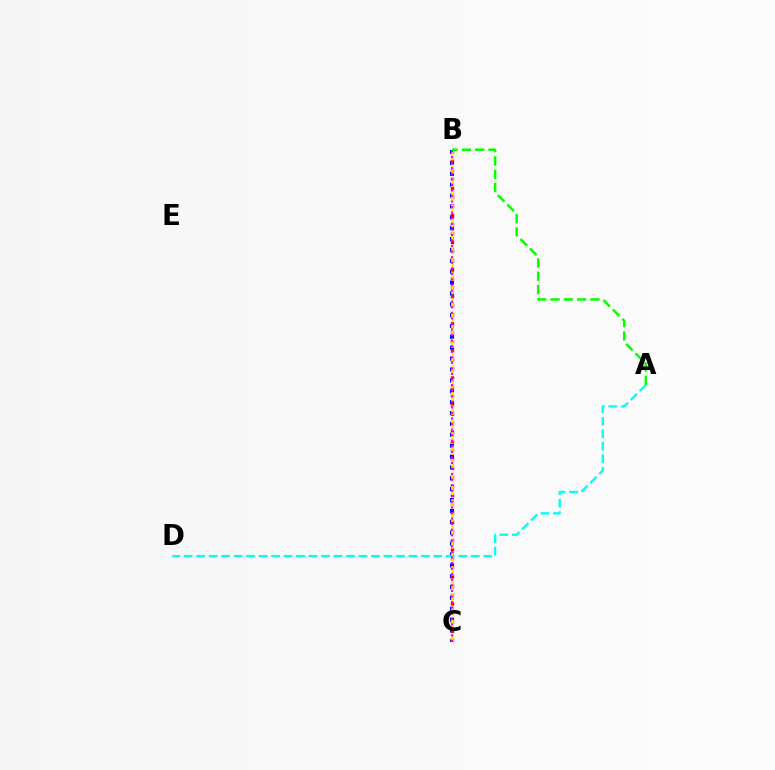{('B', 'C'): [{'color': '#0010ff', 'line_style': 'dotted', 'thickness': 2.95}, {'color': '#ff0000', 'line_style': 'dotted', 'thickness': 2.45}, {'color': '#fcf500', 'line_style': 'dashed', 'thickness': 1.82}, {'color': '#ee00ff', 'line_style': 'dotted', 'thickness': 1.51}], ('A', 'D'): [{'color': '#00fff6', 'line_style': 'dashed', 'thickness': 1.7}], ('A', 'B'): [{'color': '#08ff00', 'line_style': 'dashed', 'thickness': 1.81}]}